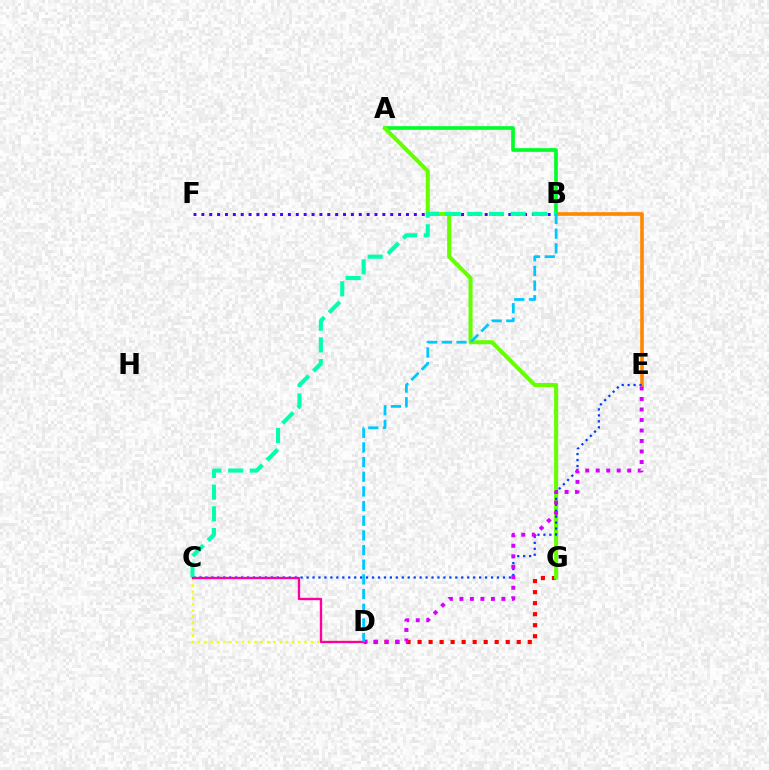{('B', 'F'): [{'color': '#4f00ff', 'line_style': 'dotted', 'thickness': 2.14}], ('B', 'E'): [{'color': '#ff8800', 'line_style': 'solid', 'thickness': 2.61}], ('A', 'B'): [{'color': '#00ff27', 'line_style': 'solid', 'thickness': 2.64}], ('C', 'D'): [{'color': '#eeff00', 'line_style': 'dotted', 'thickness': 1.7}, {'color': '#ff00a0', 'line_style': 'solid', 'thickness': 1.69}], ('D', 'G'): [{'color': '#ff0000', 'line_style': 'dotted', 'thickness': 2.99}], ('A', 'G'): [{'color': '#66ff00', 'line_style': 'solid', 'thickness': 2.91}], ('C', 'E'): [{'color': '#003fff', 'line_style': 'dotted', 'thickness': 1.62}], ('D', 'E'): [{'color': '#d600ff', 'line_style': 'dotted', 'thickness': 2.85}], ('B', 'C'): [{'color': '#00ffaf', 'line_style': 'dashed', 'thickness': 2.94}], ('B', 'D'): [{'color': '#00c7ff', 'line_style': 'dashed', 'thickness': 1.99}]}